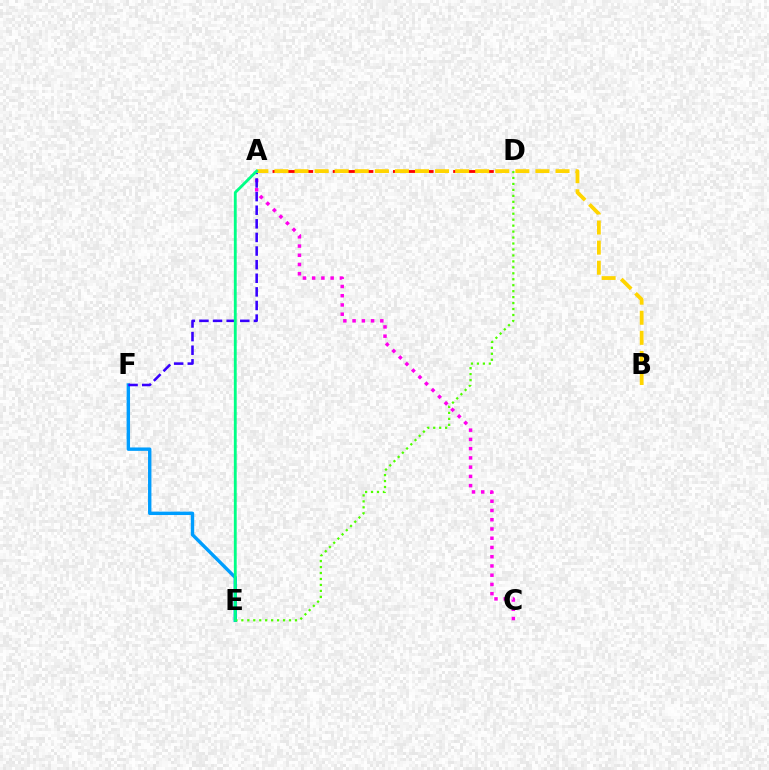{('A', 'C'): [{'color': '#ff00ed', 'line_style': 'dotted', 'thickness': 2.51}], ('E', 'F'): [{'color': '#009eff', 'line_style': 'solid', 'thickness': 2.45}], ('A', 'D'): [{'color': '#ff0000', 'line_style': 'dashed', 'thickness': 2.04}], ('A', 'F'): [{'color': '#3700ff', 'line_style': 'dashed', 'thickness': 1.85}], ('D', 'E'): [{'color': '#4fff00', 'line_style': 'dotted', 'thickness': 1.62}], ('A', 'B'): [{'color': '#ffd500', 'line_style': 'dashed', 'thickness': 2.73}], ('A', 'E'): [{'color': '#00ff86', 'line_style': 'solid', 'thickness': 2.05}]}